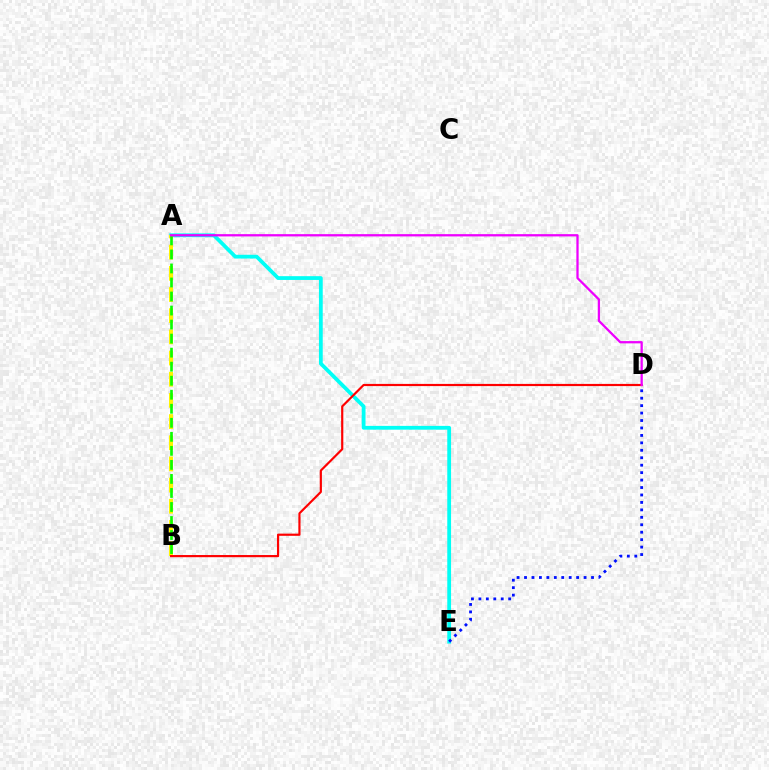{('A', 'E'): [{'color': '#00fff6', 'line_style': 'solid', 'thickness': 2.72}], ('A', 'B'): [{'color': '#fcf500', 'line_style': 'dashed', 'thickness': 2.88}, {'color': '#08ff00', 'line_style': 'dashed', 'thickness': 1.91}], ('B', 'D'): [{'color': '#ff0000', 'line_style': 'solid', 'thickness': 1.57}], ('D', 'E'): [{'color': '#0010ff', 'line_style': 'dotted', 'thickness': 2.02}], ('A', 'D'): [{'color': '#ee00ff', 'line_style': 'solid', 'thickness': 1.64}]}